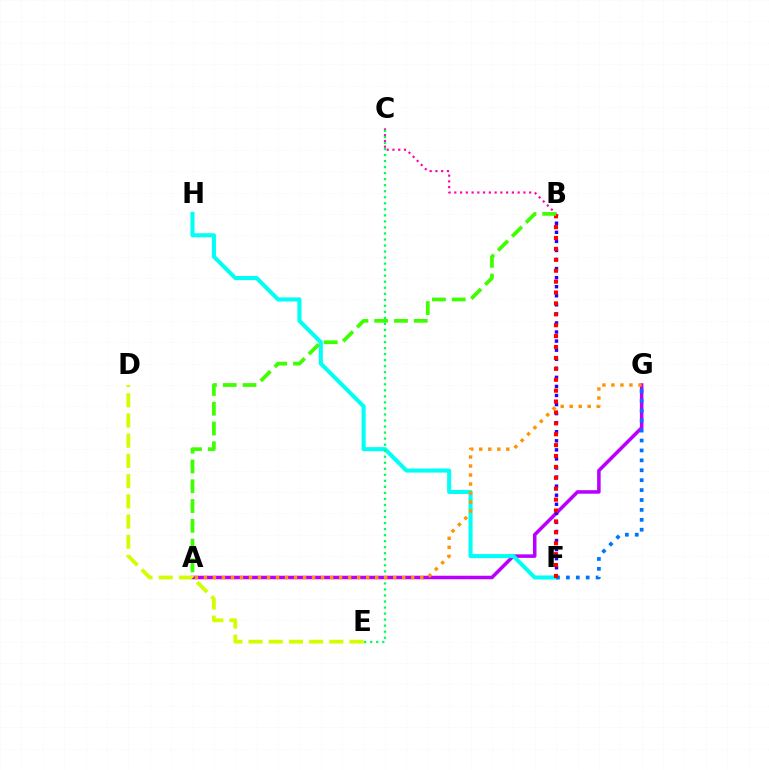{('B', 'C'): [{'color': '#ff00ac', 'line_style': 'dotted', 'thickness': 1.56}], ('A', 'G'): [{'color': '#b900ff', 'line_style': 'solid', 'thickness': 2.54}, {'color': '#ff9400', 'line_style': 'dotted', 'thickness': 2.45}], ('B', 'F'): [{'color': '#2500ff', 'line_style': 'dotted', 'thickness': 2.46}, {'color': '#ff0000', 'line_style': 'dotted', 'thickness': 2.96}], ('F', 'H'): [{'color': '#00fff6', 'line_style': 'solid', 'thickness': 2.93}], ('F', 'G'): [{'color': '#0074ff', 'line_style': 'dotted', 'thickness': 2.69}], ('C', 'E'): [{'color': '#00ff5c', 'line_style': 'dotted', 'thickness': 1.64}], ('D', 'E'): [{'color': '#d1ff00', 'line_style': 'dashed', 'thickness': 2.74}], ('A', 'B'): [{'color': '#3dff00', 'line_style': 'dashed', 'thickness': 2.69}]}